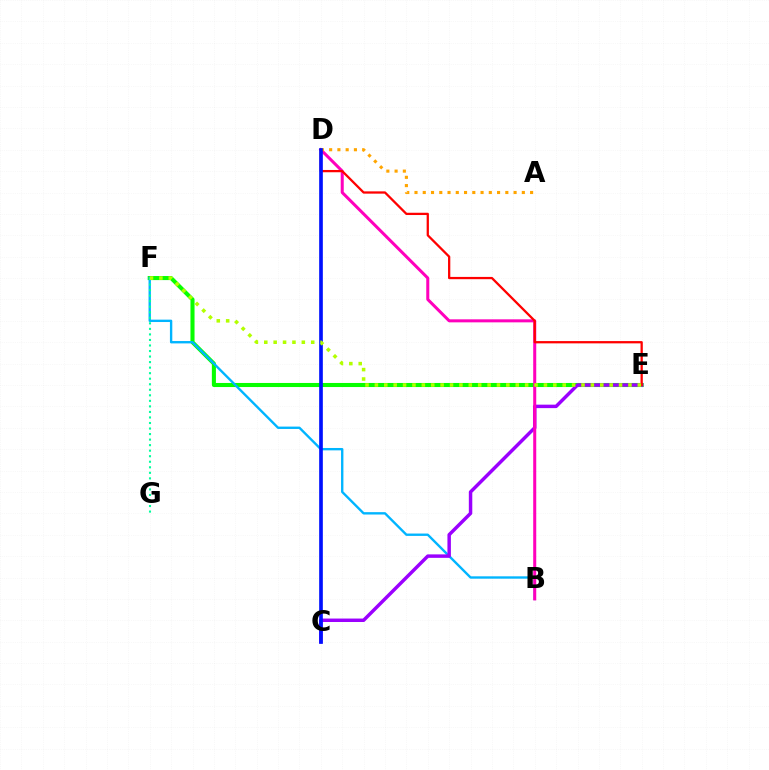{('E', 'F'): [{'color': '#08ff00', 'line_style': 'solid', 'thickness': 2.93}, {'color': '#b3ff00', 'line_style': 'dotted', 'thickness': 2.55}], ('B', 'F'): [{'color': '#00b5ff', 'line_style': 'solid', 'thickness': 1.71}], ('C', 'E'): [{'color': '#9b00ff', 'line_style': 'solid', 'thickness': 2.49}], ('F', 'G'): [{'color': '#00ff9d', 'line_style': 'dotted', 'thickness': 1.5}], ('B', 'D'): [{'color': '#ff00bd', 'line_style': 'solid', 'thickness': 2.18}], ('D', 'E'): [{'color': '#ff0000', 'line_style': 'solid', 'thickness': 1.64}], ('A', 'D'): [{'color': '#ffa500', 'line_style': 'dotted', 'thickness': 2.24}], ('C', 'D'): [{'color': '#0010ff', 'line_style': 'solid', 'thickness': 2.64}]}